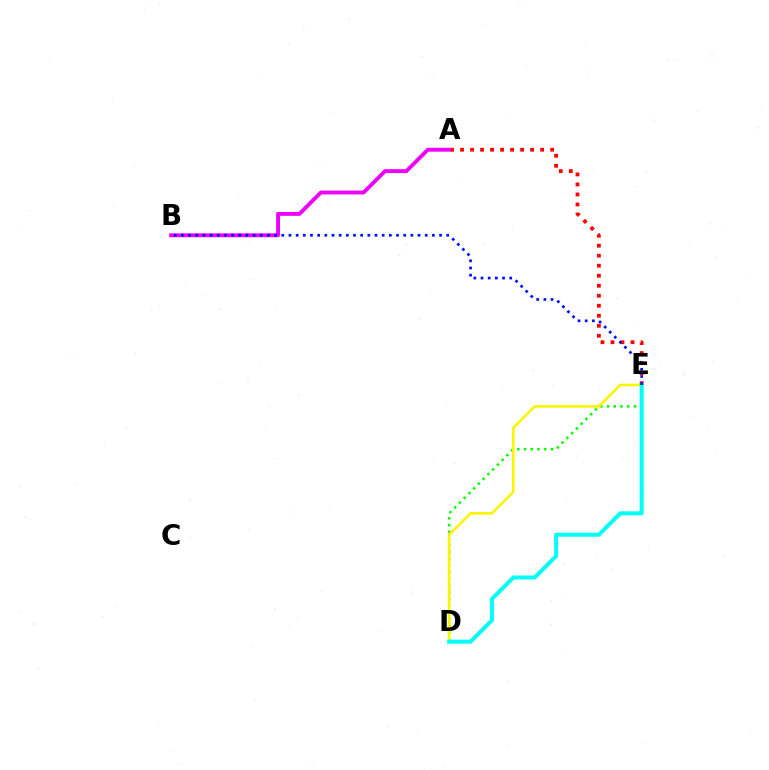{('A', 'E'): [{'color': '#ff0000', 'line_style': 'dotted', 'thickness': 2.72}], ('D', 'E'): [{'color': '#08ff00', 'line_style': 'dotted', 'thickness': 1.82}, {'color': '#fcf500', 'line_style': 'solid', 'thickness': 1.88}, {'color': '#00fff6', 'line_style': 'solid', 'thickness': 2.89}], ('A', 'B'): [{'color': '#ee00ff', 'line_style': 'solid', 'thickness': 2.79}], ('B', 'E'): [{'color': '#0010ff', 'line_style': 'dotted', 'thickness': 1.95}]}